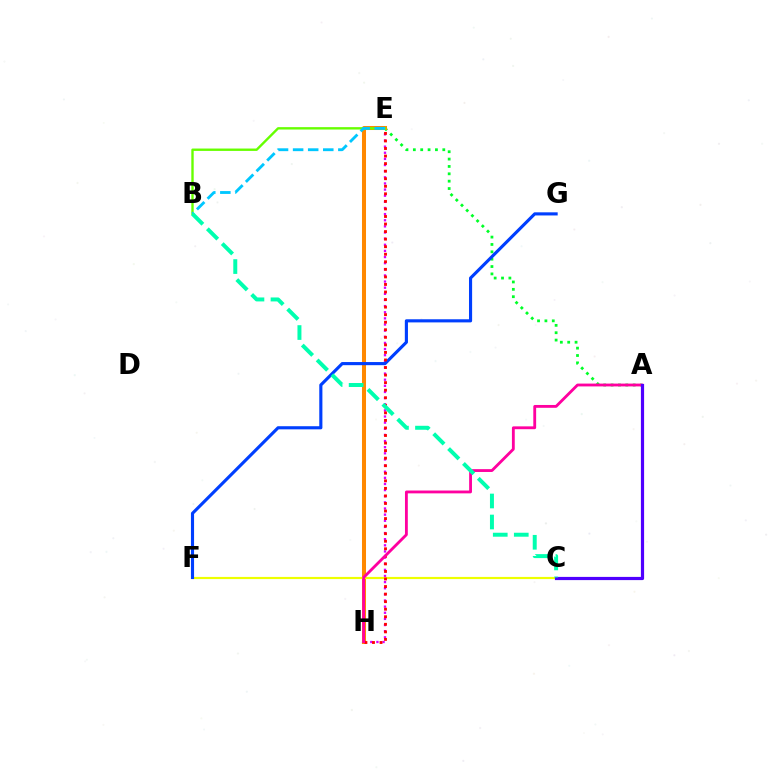{('A', 'E'): [{'color': '#00ff27', 'line_style': 'dotted', 'thickness': 2.0}], ('E', 'H'): [{'color': '#d600ff', 'line_style': 'dotted', 'thickness': 1.67}, {'color': '#ff8800', 'line_style': 'solid', 'thickness': 2.9}, {'color': '#ff0000', 'line_style': 'dotted', 'thickness': 2.05}], ('C', 'F'): [{'color': '#eeff00', 'line_style': 'solid', 'thickness': 1.56}], ('F', 'G'): [{'color': '#003fff', 'line_style': 'solid', 'thickness': 2.25}], ('B', 'E'): [{'color': '#66ff00', 'line_style': 'solid', 'thickness': 1.72}, {'color': '#00c7ff', 'line_style': 'dashed', 'thickness': 2.05}], ('A', 'H'): [{'color': '#ff00a0', 'line_style': 'solid', 'thickness': 2.04}], ('A', 'C'): [{'color': '#4f00ff', 'line_style': 'solid', 'thickness': 2.3}], ('B', 'C'): [{'color': '#00ffaf', 'line_style': 'dashed', 'thickness': 2.86}]}